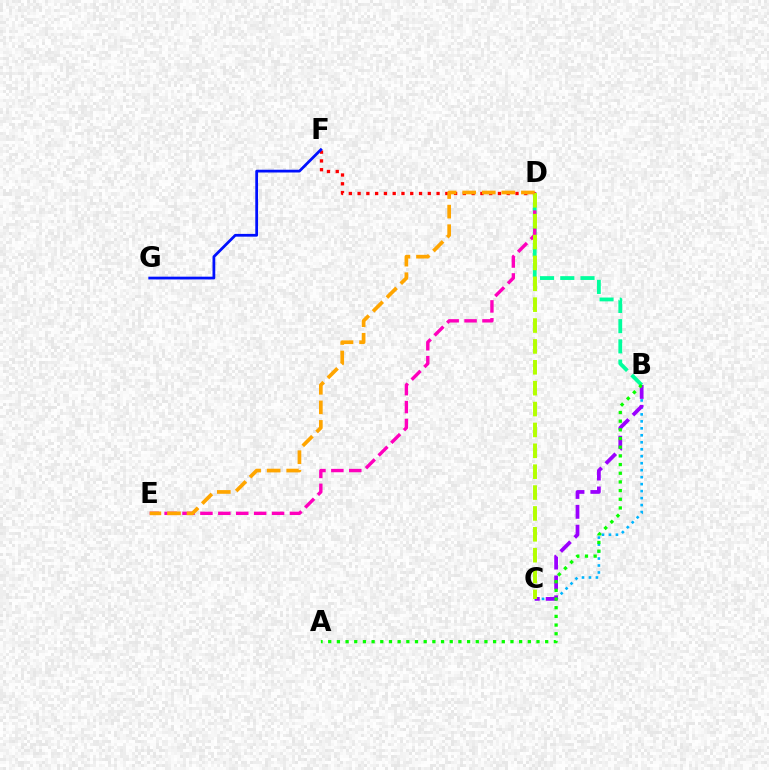{('B', 'D'): [{'color': '#00ff9d', 'line_style': 'dashed', 'thickness': 2.75}], ('D', 'E'): [{'color': '#ff00bd', 'line_style': 'dashed', 'thickness': 2.43}, {'color': '#ffa500', 'line_style': 'dashed', 'thickness': 2.66}], ('B', 'C'): [{'color': '#00b5ff', 'line_style': 'dotted', 'thickness': 1.9}, {'color': '#9b00ff', 'line_style': 'dashed', 'thickness': 2.7}], ('D', 'F'): [{'color': '#ff0000', 'line_style': 'dotted', 'thickness': 2.38}], ('F', 'G'): [{'color': '#0010ff', 'line_style': 'solid', 'thickness': 1.99}], ('C', 'D'): [{'color': '#b3ff00', 'line_style': 'dashed', 'thickness': 2.84}], ('A', 'B'): [{'color': '#08ff00', 'line_style': 'dotted', 'thickness': 2.36}]}